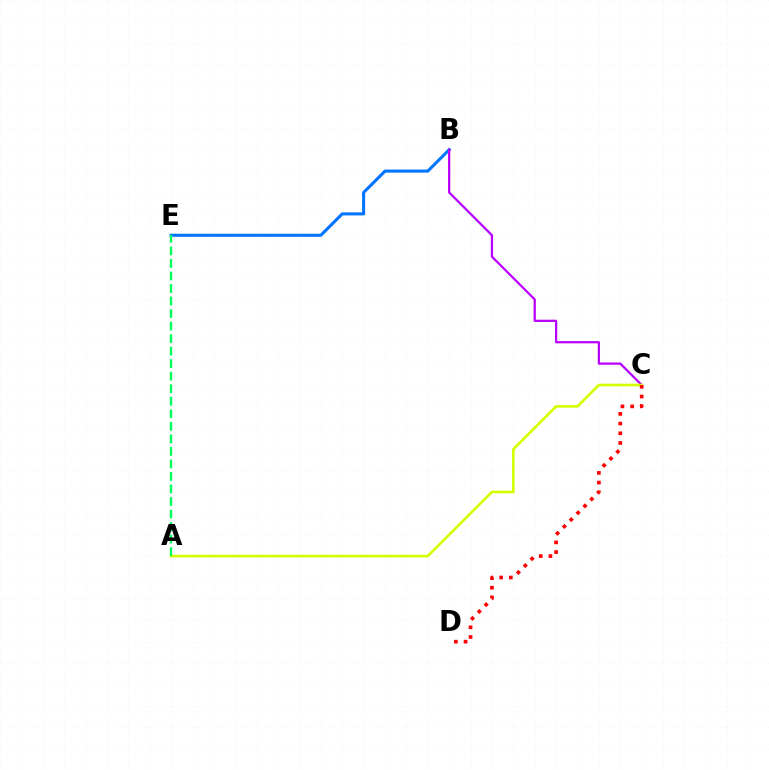{('B', 'E'): [{'color': '#0074ff', 'line_style': 'solid', 'thickness': 2.22}], ('B', 'C'): [{'color': '#b900ff', 'line_style': 'solid', 'thickness': 1.62}], ('A', 'C'): [{'color': '#d1ff00', 'line_style': 'solid', 'thickness': 1.9}], ('A', 'E'): [{'color': '#00ff5c', 'line_style': 'dashed', 'thickness': 1.7}], ('C', 'D'): [{'color': '#ff0000', 'line_style': 'dotted', 'thickness': 2.63}]}